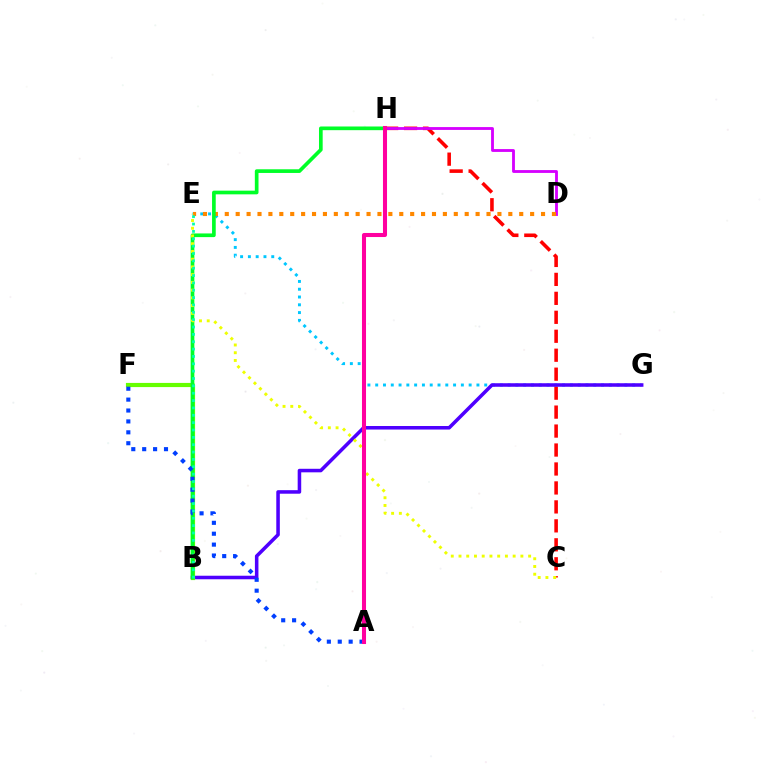{('E', 'G'): [{'color': '#00c7ff', 'line_style': 'dotted', 'thickness': 2.12}], ('C', 'H'): [{'color': '#ff0000', 'line_style': 'dashed', 'thickness': 2.58}], ('D', 'H'): [{'color': '#d600ff', 'line_style': 'solid', 'thickness': 2.04}], ('D', 'E'): [{'color': '#ff8800', 'line_style': 'dotted', 'thickness': 2.96}], ('B', 'G'): [{'color': '#4f00ff', 'line_style': 'solid', 'thickness': 2.55}], ('B', 'F'): [{'color': '#66ff00', 'line_style': 'solid', 'thickness': 3.0}], ('B', 'H'): [{'color': '#00ff27', 'line_style': 'solid', 'thickness': 2.65}], ('C', 'E'): [{'color': '#eeff00', 'line_style': 'dotted', 'thickness': 2.1}], ('A', 'F'): [{'color': '#003fff', 'line_style': 'dotted', 'thickness': 2.96}], ('A', 'H'): [{'color': '#ff00a0', 'line_style': 'solid', 'thickness': 2.92}], ('B', 'E'): [{'color': '#00ffaf', 'line_style': 'dotted', 'thickness': 2.0}]}